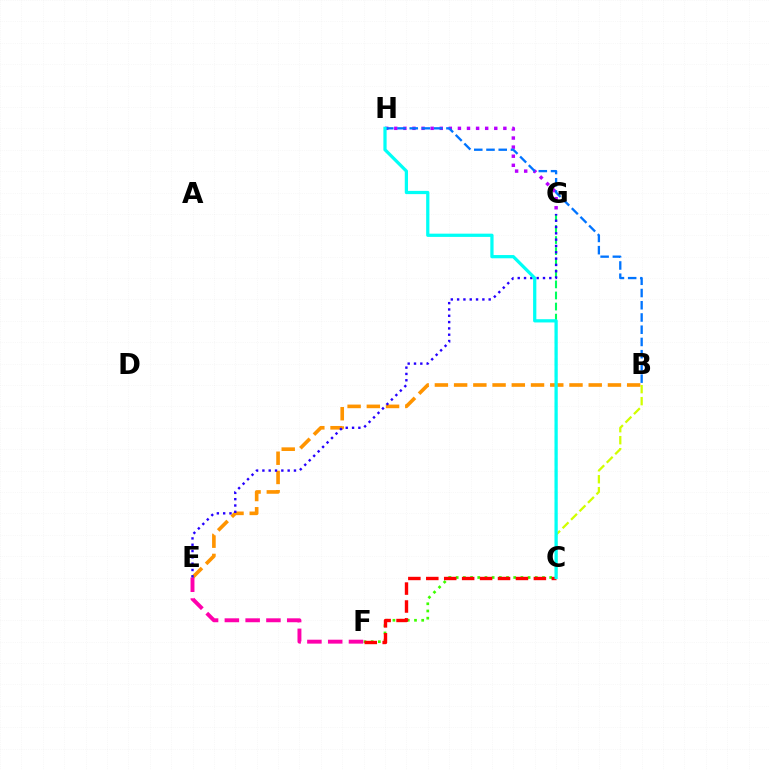{('C', 'G'): [{'color': '#00ff5c', 'line_style': 'dashed', 'thickness': 1.51}], ('G', 'H'): [{'color': '#b900ff', 'line_style': 'dotted', 'thickness': 2.47}], ('B', 'E'): [{'color': '#ff9400', 'line_style': 'dashed', 'thickness': 2.61}], ('C', 'F'): [{'color': '#3dff00', 'line_style': 'dotted', 'thickness': 1.95}, {'color': '#ff0000', 'line_style': 'dashed', 'thickness': 2.44}], ('E', 'F'): [{'color': '#ff00ac', 'line_style': 'dashed', 'thickness': 2.82}], ('B', 'H'): [{'color': '#0074ff', 'line_style': 'dashed', 'thickness': 1.66}], ('B', 'C'): [{'color': '#d1ff00', 'line_style': 'dashed', 'thickness': 1.63}], ('E', 'G'): [{'color': '#2500ff', 'line_style': 'dotted', 'thickness': 1.72}], ('C', 'H'): [{'color': '#00fff6', 'line_style': 'solid', 'thickness': 2.34}]}